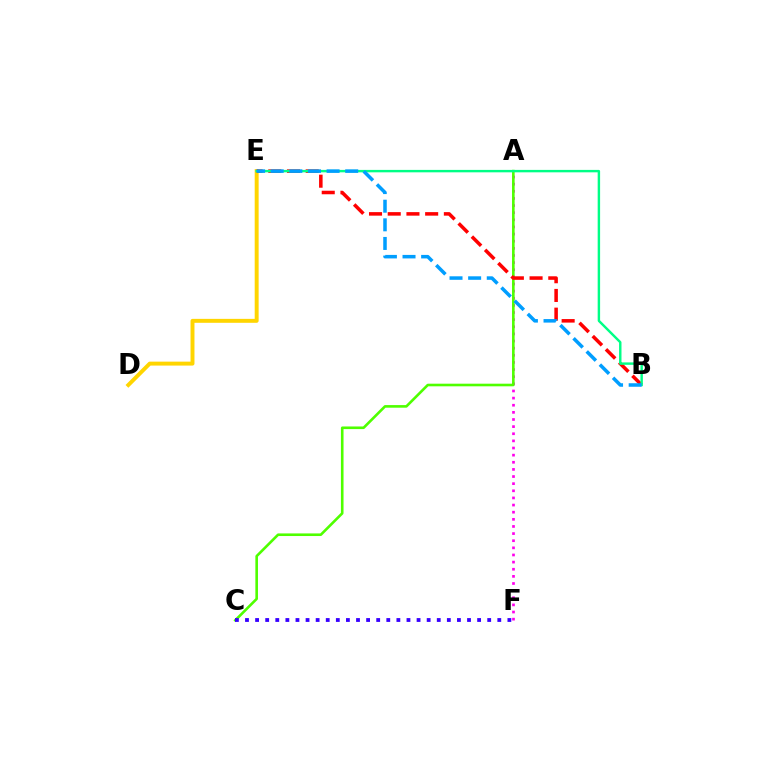{('A', 'F'): [{'color': '#ff00ed', 'line_style': 'dotted', 'thickness': 1.94}], ('D', 'E'): [{'color': '#ffd500', 'line_style': 'solid', 'thickness': 2.84}], ('A', 'C'): [{'color': '#4fff00', 'line_style': 'solid', 'thickness': 1.88}], ('B', 'E'): [{'color': '#ff0000', 'line_style': 'dashed', 'thickness': 2.54}, {'color': '#00ff86', 'line_style': 'solid', 'thickness': 1.74}, {'color': '#009eff', 'line_style': 'dashed', 'thickness': 2.53}], ('C', 'F'): [{'color': '#3700ff', 'line_style': 'dotted', 'thickness': 2.74}]}